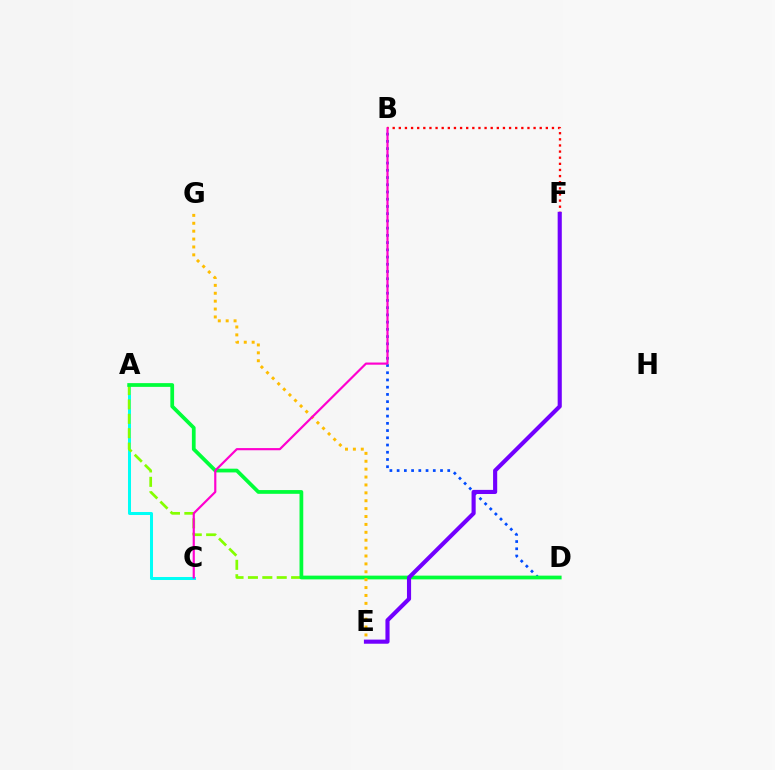{('A', 'C'): [{'color': '#00fff6', 'line_style': 'solid', 'thickness': 2.17}], ('B', 'D'): [{'color': '#004bff', 'line_style': 'dotted', 'thickness': 1.96}], ('A', 'D'): [{'color': '#84ff00', 'line_style': 'dashed', 'thickness': 1.96}, {'color': '#00ff39', 'line_style': 'solid', 'thickness': 2.7}], ('B', 'F'): [{'color': '#ff0000', 'line_style': 'dotted', 'thickness': 1.66}], ('E', 'G'): [{'color': '#ffbd00', 'line_style': 'dotted', 'thickness': 2.14}], ('E', 'F'): [{'color': '#7200ff', 'line_style': 'solid', 'thickness': 2.97}], ('B', 'C'): [{'color': '#ff00cf', 'line_style': 'solid', 'thickness': 1.57}]}